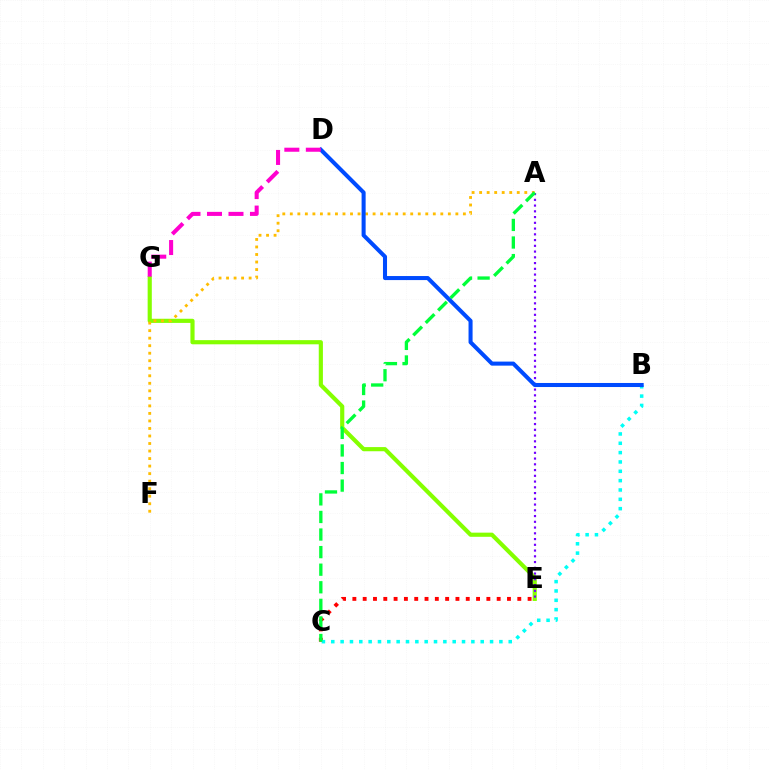{('E', 'G'): [{'color': '#84ff00', 'line_style': 'solid', 'thickness': 2.99}], ('A', 'E'): [{'color': '#7200ff', 'line_style': 'dotted', 'thickness': 1.56}], ('C', 'E'): [{'color': '#ff0000', 'line_style': 'dotted', 'thickness': 2.8}], ('A', 'F'): [{'color': '#ffbd00', 'line_style': 'dotted', 'thickness': 2.04}], ('B', 'C'): [{'color': '#00fff6', 'line_style': 'dotted', 'thickness': 2.54}], ('B', 'D'): [{'color': '#004bff', 'line_style': 'solid', 'thickness': 2.91}], ('A', 'C'): [{'color': '#00ff39', 'line_style': 'dashed', 'thickness': 2.39}], ('D', 'G'): [{'color': '#ff00cf', 'line_style': 'dashed', 'thickness': 2.92}]}